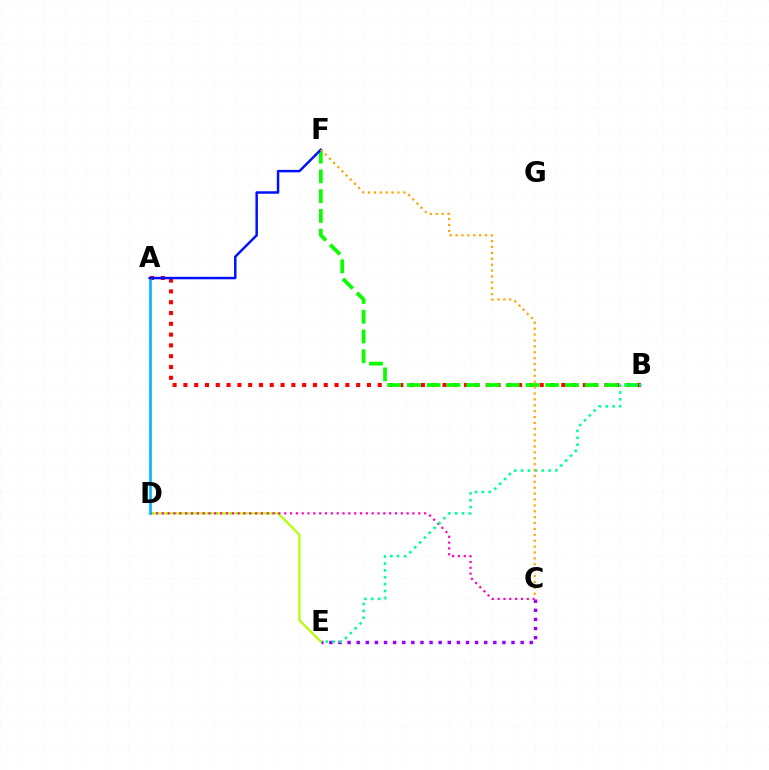{('C', 'E'): [{'color': '#9b00ff', 'line_style': 'dotted', 'thickness': 2.47}], ('D', 'E'): [{'color': '#b3ff00', 'line_style': 'solid', 'thickness': 1.57}], ('C', 'D'): [{'color': '#ff00bd', 'line_style': 'dotted', 'thickness': 1.58}], ('A', 'B'): [{'color': '#ff0000', 'line_style': 'dotted', 'thickness': 2.93}], ('B', 'F'): [{'color': '#08ff00', 'line_style': 'dashed', 'thickness': 2.68}], ('A', 'D'): [{'color': '#00b5ff', 'line_style': 'solid', 'thickness': 1.9}], ('A', 'F'): [{'color': '#0010ff', 'line_style': 'solid', 'thickness': 1.78}], ('B', 'E'): [{'color': '#00ff9d', 'line_style': 'dotted', 'thickness': 1.87}], ('C', 'F'): [{'color': '#ffa500', 'line_style': 'dotted', 'thickness': 1.6}]}